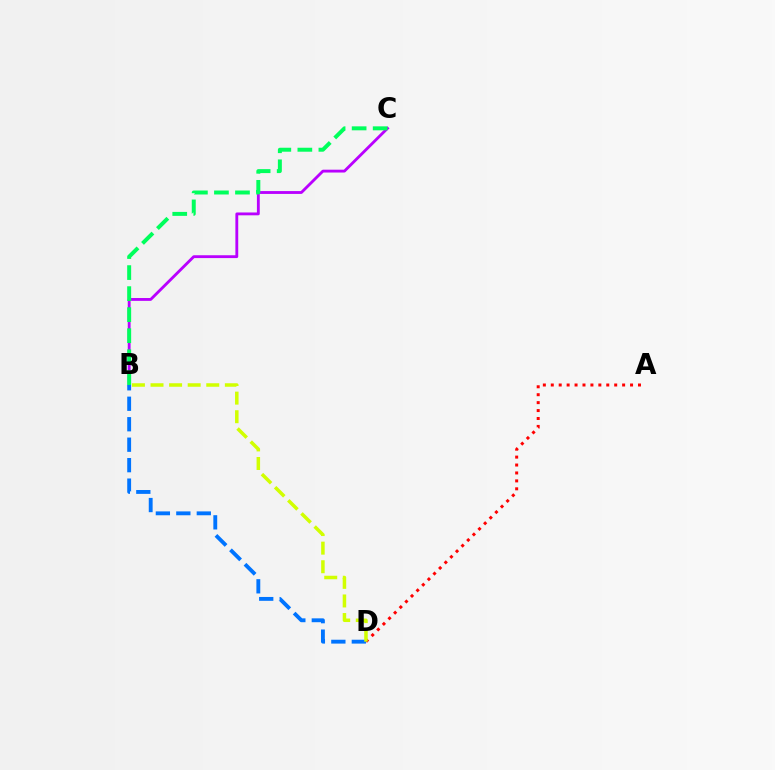{('B', 'C'): [{'color': '#b900ff', 'line_style': 'solid', 'thickness': 2.05}, {'color': '#00ff5c', 'line_style': 'dashed', 'thickness': 2.86}], ('A', 'D'): [{'color': '#ff0000', 'line_style': 'dotted', 'thickness': 2.15}], ('B', 'D'): [{'color': '#0074ff', 'line_style': 'dashed', 'thickness': 2.78}, {'color': '#d1ff00', 'line_style': 'dashed', 'thickness': 2.52}]}